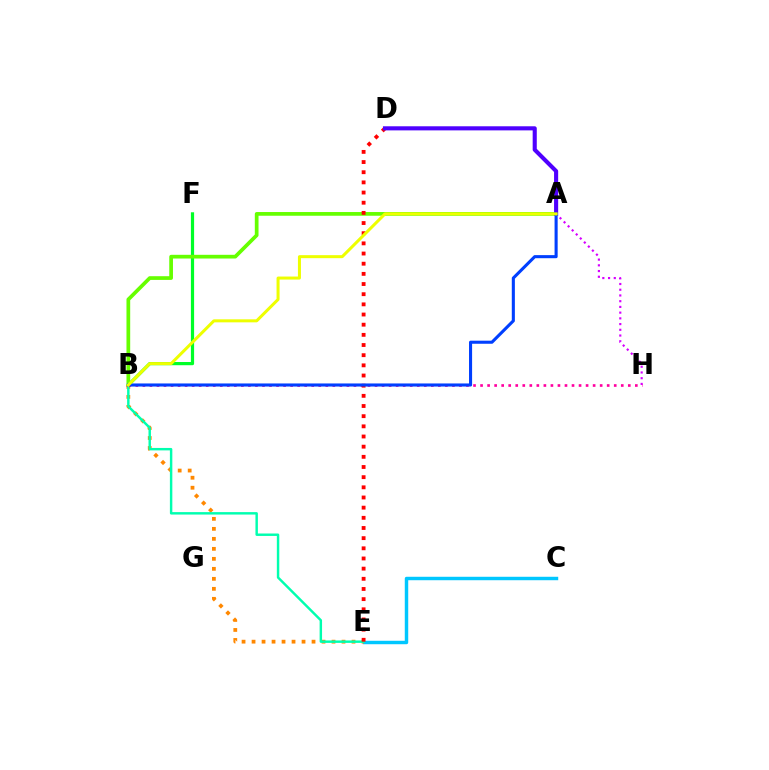{('C', 'E'): [{'color': '#00c7ff', 'line_style': 'solid', 'thickness': 2.48}], ('A', 'H'): [{'color': '#d600ff', 'line_style': 'dotted', 'thickness': 1.56}], ('B', 'F'): [{'color': '#00ff27', 'line_style': 'solid', 'thickness': 2.31}], ('A', 'B'): [{'color': '#66ff00', 'line_style': 'solid', 'thickness': 2.67}, {'color': '#003fff', 'line_style': 'solid', 'thickness': 2.22}, {'color': '#eeff00', 'line_style': 'solid', 'thickness': 2.18}], ('B', 'E'): [{'color': '#ff8800', 'line_style': 'dotted', 'thickness': 2.72}, {'color': '#00ffaf', 'line_style': 'solid', 'thickness': 1.76}], ('B', 'H'): [{'color': '#ff00a0', 'line_style': 'dotted', 'thickness': 1.91}], ('D', 'E'): [{'color': '#ff0000', 'line_style': 'dotted', 'thickness': 2.76}], ('A', 'D'): [{'color': '#4f00ff', 'line_style': 'solid', 'thickness': 2.95}]}